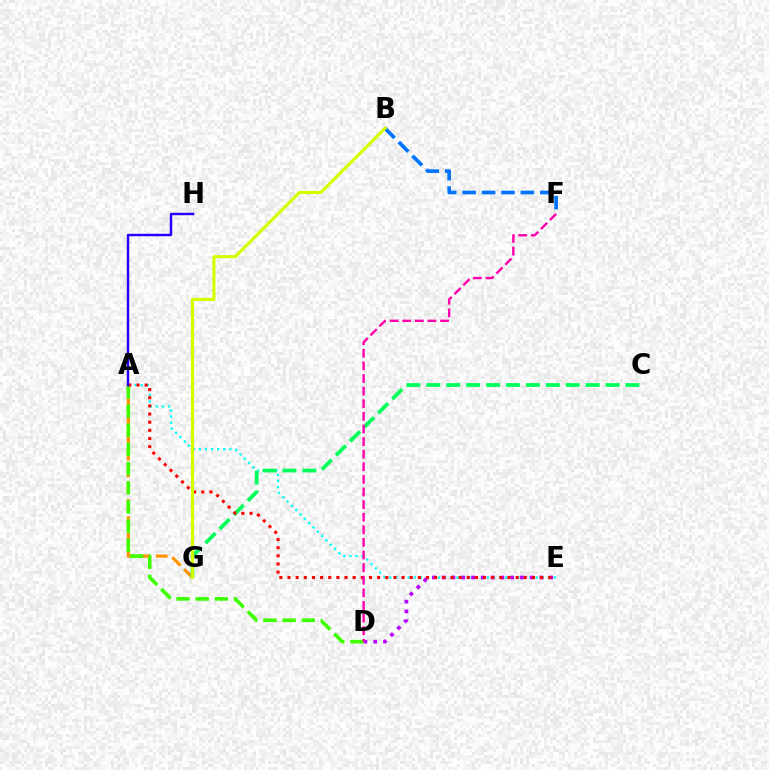{('A', 'E'): [{'color': '#00fff6', 'line_style': 'dotted', 'thickness': 1.66}, {'color': '#ff0000', 'line_style': 'dotted', 'thickness': 2.21}], ('A', 'G'): [{'color': '#ff9400', 'line_style': 'dashed', 'thickness': 2.29}], ('C', 'G'): [{'color': '#00ff5c', 'line_style': 'dashed', 'thickness': 2.71}], ('D', 'E'): [{'color': '#b900ff', 'line_style': 'dotted', 'thickness': 2.66}], ('A', 'D'): [{'color': '#3dff00', 'line_style': 'dashed', 'thickness': 2.6}], ('B', 'F'): [{'color': '#0074ff', 'line_style': 'dashed', 'thickness': 2.64}], ('A', 'H'): [{'color': '#2500ff', 'line_style': 'solid', 'thickness': 1.76}], ('B', 'G'): [{'color': '#d1ff00', 'line_style': 'solid', 'thickness': 2.26}], ('D', 'F'): [{'color': '#ff00ac', 'line_style': 'dashed', 'thickness': 1.71}]}